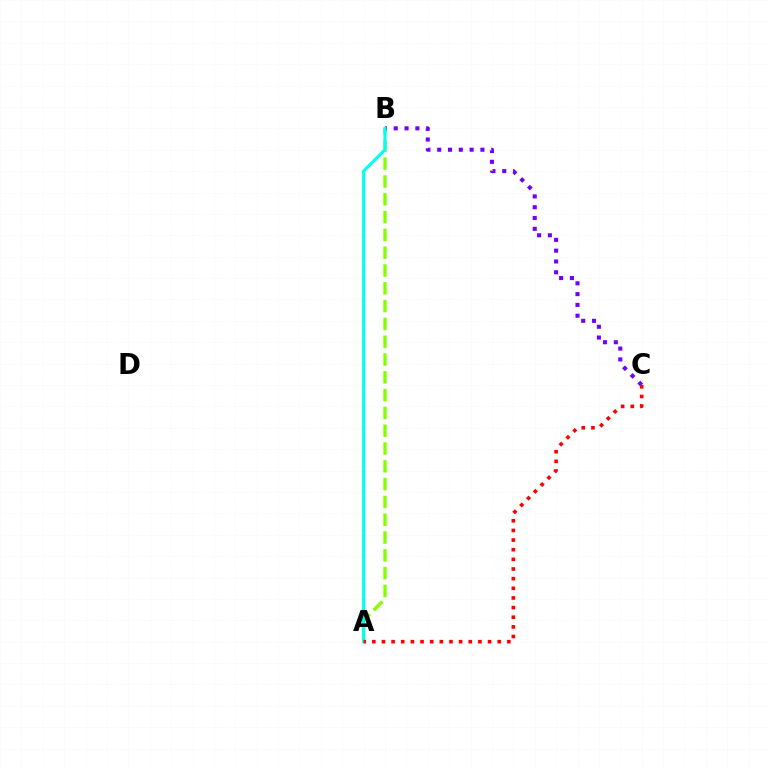{('A', 'B'): [{'color': '#84ff00', 'line_style': 'dashed', 'thickness': 2.42}, {'color': '#00fff6', 'line_style': 'solid', 'thickness': 2.21}], ('B', 'C'): [{'color': '#7200ff', 'line_style': 'dotted', 'thickness': 2.94}], ('A', 'C'): [{'color': '#ff0000', 'line_style': 'dotted', 'thickness': 2.62}]}